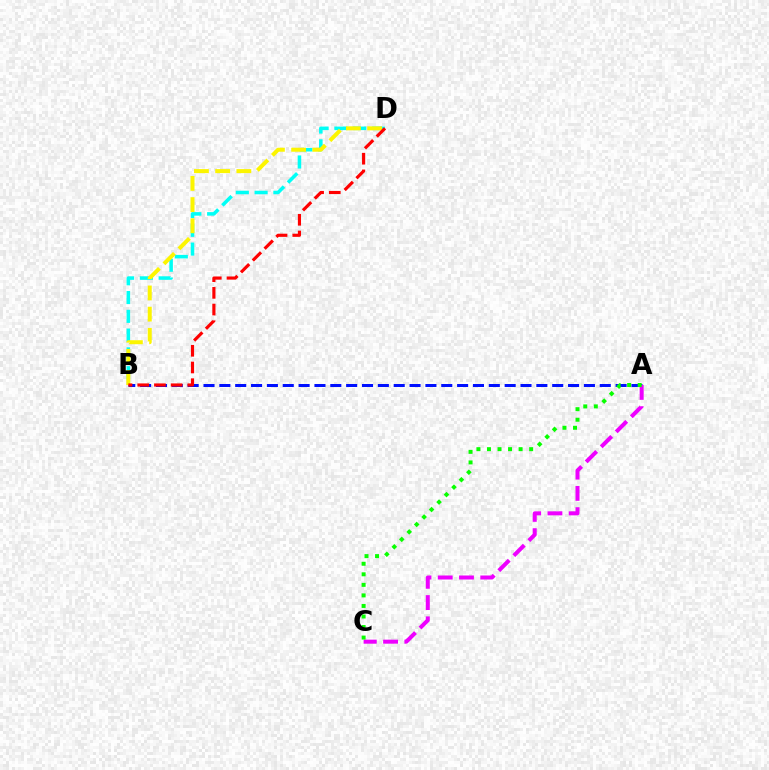{('B', 'D'): [{'color': '#00fff6', 'line_style': 'dashed', 'thickness': 2.55}, {'color': '#fcf500', 'line_style': 'dashed', 'thickness': 2.88}, {'color': '#ff0000', 'line_style': 'dashed', 'thickness': 2.27}], ('A', 'B'): [{'color': '#0010ff', 'line_style': 'dashed', 'thickness': 2.15}], ('A', 'C'): [{'color': '#ee00ff', 'line_style': 'dashed', 'thickness': 2.89}, {'color': '#08ff00', 'line_style': 'dotted', 'thickness': 2.87}]}